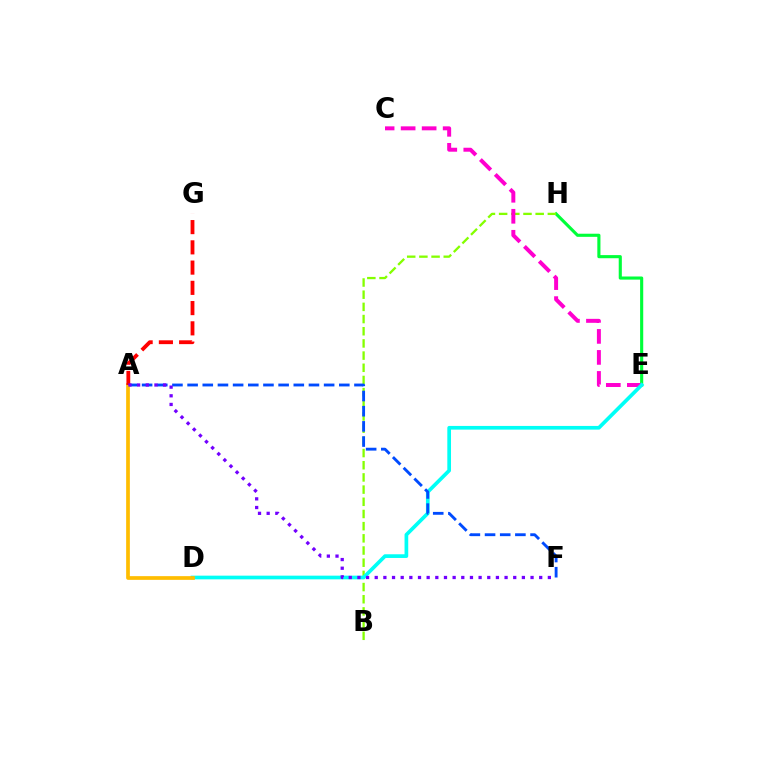{('E', 'H'): [{'color': '#00ff39', 'line_style': 'solid', 'thickness': 2.25}], ('B', 'H'): [{'color': '#84ff00', 'line_style': 'dashed', 'thickness': 1.65}], ('C', 'E'): [{'color': '#ff00cf', 'line_style': 'dashed', 'thickness': 2.85}], ('D', 'E'): [{'color': '#00fff6', 'line_style': 'solid', 'thickness': 2.66}], ('A', 'F'): [{'color': '#004bff', 'line_style': 'dashed', 'thickness': 2.06}, {'color': '#7200ff', 'line_style': 'dotted', 'thickness': 2.35}], ('A', 'D'): [{'color': '#ffbd00', 'line_style': 'solid', 'thickness': 2.67}], ('A', 'G'): [{'color': '#ff0000', 'line_style': 'dashed', 'thickness': 2.75}]}